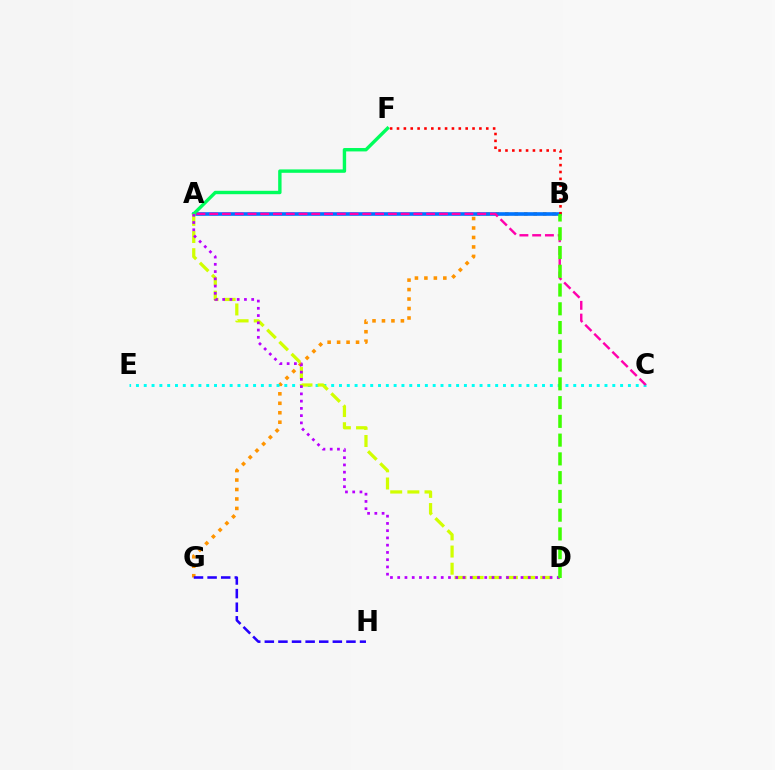{('B', 'G'): [{'color': '#ff9400', 'line_style': 'dotted', 'thickness': 2.57}], ('A', 'B'): [{'color': '#0074ff', 'line_style': 'solid', 'thickness': 2.62}], ('C', 'E'): [{'color': '#00fff6', 'line_style': 'dotted', 'thickness': 2.12}], ('G', 'H'): [{'color': '#2500ff', 'line_style': 'dashed', 'thickness': 1.85}], ('B', 'F'): [{'color': '#ff0000', 'line_style': 'dotted', 'thickness': 1.87}], ('A', 'F'): [{'color': '#00ff5c', 'line_style': 'solid', 'thickness': 2.45}], ('A', 'D'): [{'color': '#d1ff00', 'line_style': 'dashed', 'thickness': 2.33}, {'color': '#b900ff', 'line_style': 'dotted', 'thickness': 1.97}], ('A', 'C'): [{'color': '#ff00ac', 'line_style': 'dashed', 'thickness': 1.73}], ('B', 'D'): [{'color': '#3dff00', 'line_style': 'dashed', 'thickness': 2.55}]}